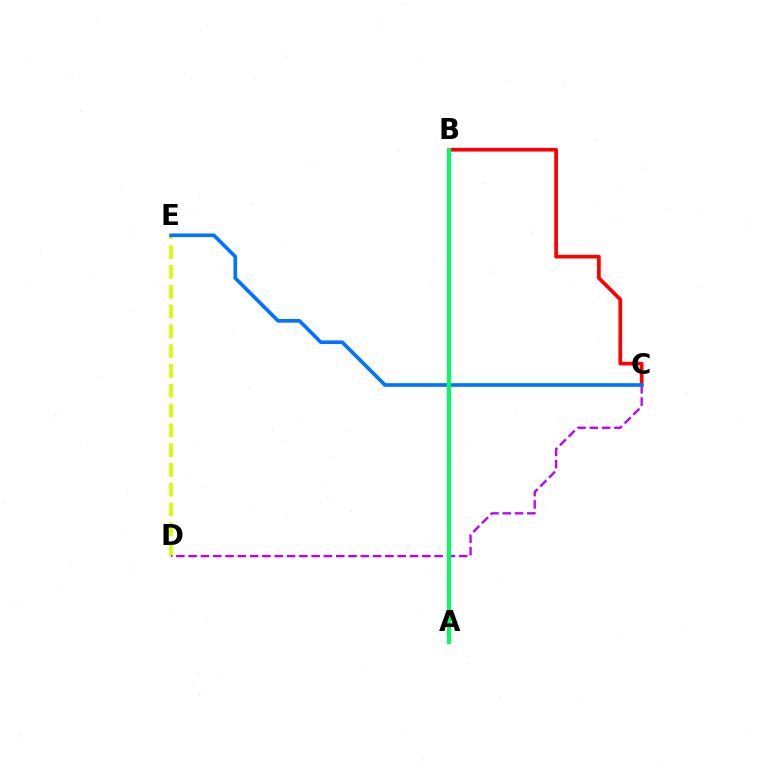{('D', 'E'): [{'color': '#d1ff00', 'line_style': 'dashed', 'thickness': 2.69}], ('B', 'C'): [{'color': '#ff0000', 'line_style': 'solid', 'thickness': 2.66}], ('C', 'D'): [{'color': '#b900ff', 'line_style': 'dashed', 'thickness': 1.67}], ('C', 'E'): [{'color': '#0074ff', 'line_style': 'solid', 'thickness': 2.63}], ('A', 'B'): [{'color': '#00ff5c', 'line_style': 'solid', 'thickness': 2.93}]}